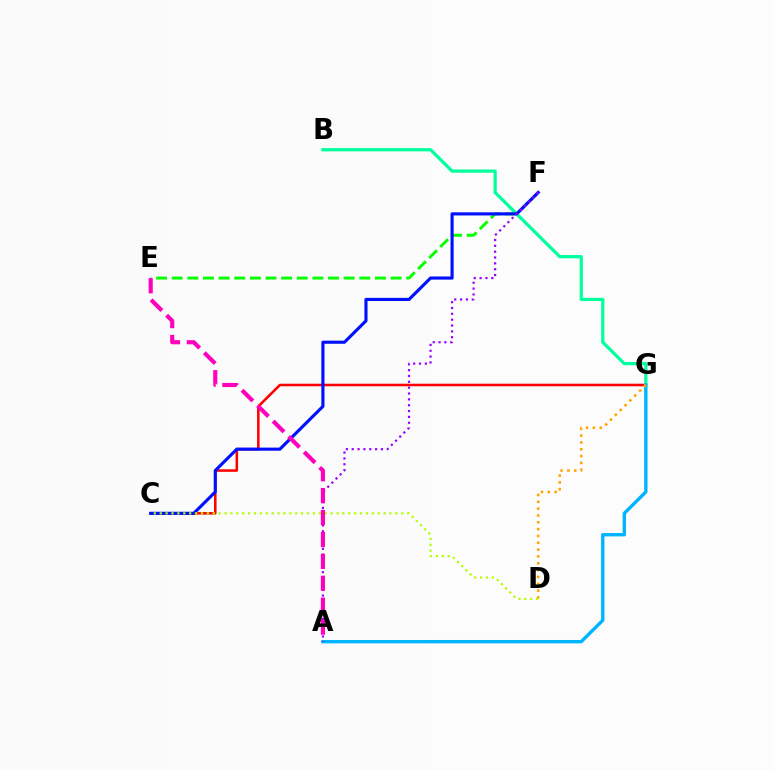{('C', 'G'): [{'color': '#ff0000', 'line_style': 'solid', 'thickness': 1.84}], ('B', 'G'): [{'color': '#00ff9d', 'line_style': 'solid', 'thickness': 2.33}], ('A', 'G'): [{'color': '#00b5ff', 'line_style': 'solid', 'thickness': 2.42}], ('D', 'G'): [{'color': '#ffa500', 'line_style': 'dotted', 'thickness': 1.86}], ('E', 'F'): [{'color': '#08ff00', 'line_style': 'dashed', 'thickness': 2.12}], ('C', 'F'): [{'color': '#0010ff', 'line_style': 'solid', 'thickness': 2.25}], ('A', 'F'): [{'color': '#9b00ff', 'line_style': 'dotted', 'thickness': 1.59}], ('C', 'D'): [{'color': '#b3ff00', 'line_style': 'dotted', 'thickness': 1.6}], ('A', 'E'): [{'color': '#ff00bd', 'line_style': 'dashed', 'thickness': 2.98}]}